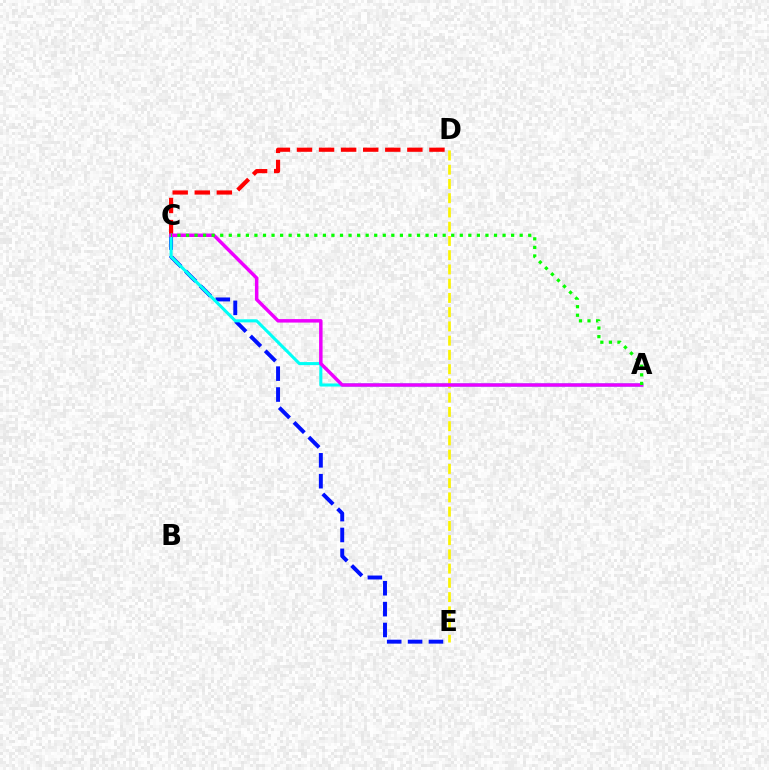{('C', 'D'): [{'color': '#ff0000', 'line_style': 'dashed', 'thickness': 3.0}], ('C', 'E'): [{'color': '#0010ff', 'line_style': 'dashed', 'thickness': 2.84}], ('D', 'E'): [{'color': '#fcf500', 'line_style': 'dashed', 'thickness': 1.94}], ('A', 'C'): [{'color': '#00fff6', 'line_style': 'solid', 'thickness': 2.21}, {'color': '#ee00ff', 'line_style': 'solid', 'thickness': 2.5}, {'color': '#08ff00', 'line_style': 'dotted', 'thickness': 2.32}]}